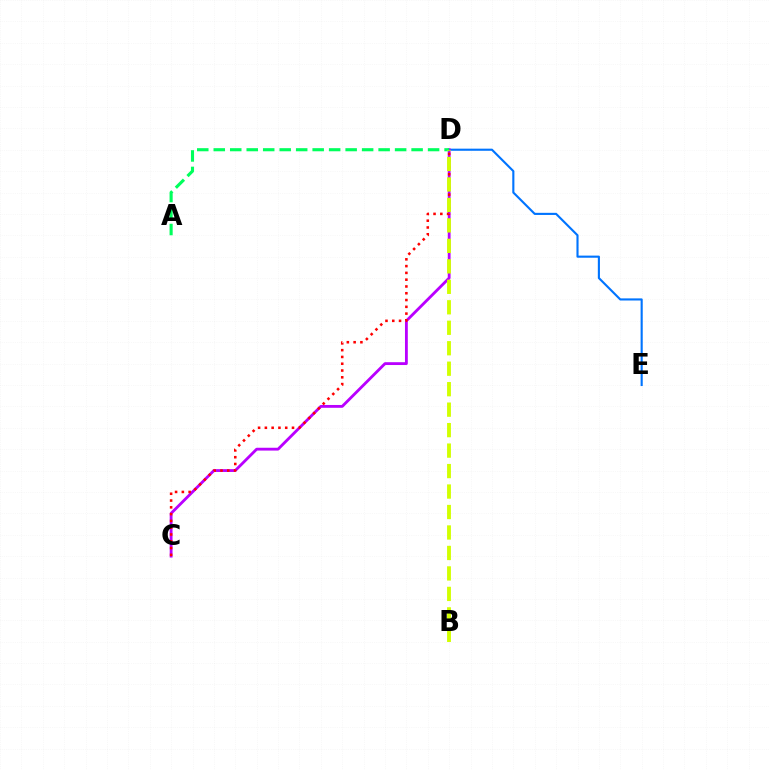{('D', 'E'): [{'color': '#0074ff', 'line_style': 'solid', 'thickness': 1.53}], ('C', 'D'): [{'color': '#b900ff', 'line_style': 'solid', 'thickness': 2.03}, {'color': '#ff0000', 'line_style': 'dotted', 'thickness': 1.84}], ('A', 'D'): [{'color': '#00ff5c', 'line_style': 'dashed', 'thickness': 2.24}], ('B', 'D'): [{'color': '#d1ff00', 'line_style': 'dashed', 'thickness': 2.78}]}